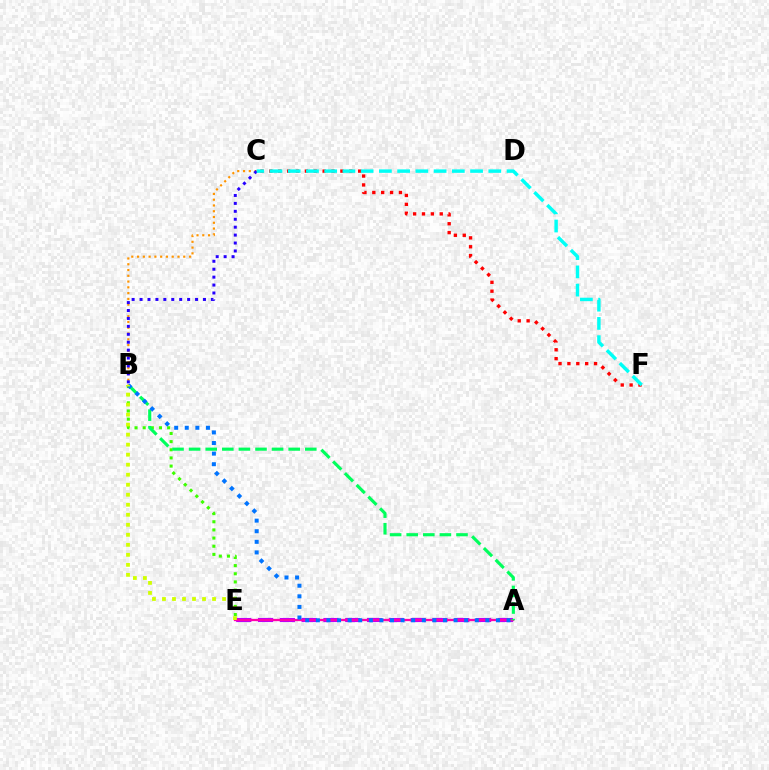{('B', 'E'): [{'color': '#3dff00', 'line_style': 'dotted', 'thickness': 2.22}, {'color': '#d1ff00', 'line_style': 'dotted', 'thickness': 2.72}], ('A', 'E'): [{'color': '#b900ff', 'line_style': 'dashed', 'thickness': 2.96}, {'color': '#ff00ac', 'line_style': 'solid', 'thickness': 1.65}], ('B', 'C'): [{'color': '#ff9400', 'line_style': 'dotted', 'thickness': 1.57}, {'color': '#2500ff', 'line_style': 'dotted', 'thickness': 2.15}], ('C', 'F'): [{'color': '#ff0000', 'line_style': 'dotted', 'thickness': 2.41}, {'color': '#00fff6', 'line_style': 'dashed', 'thickness': 2.48}], ('A', 'B'): [{'color': '#00ff5c', 'line_style': 'dashed', 'thickness': 2.25}, {'color': '#0074ff', 'line_style': 'dotted', 'thickness': 2.88}]}